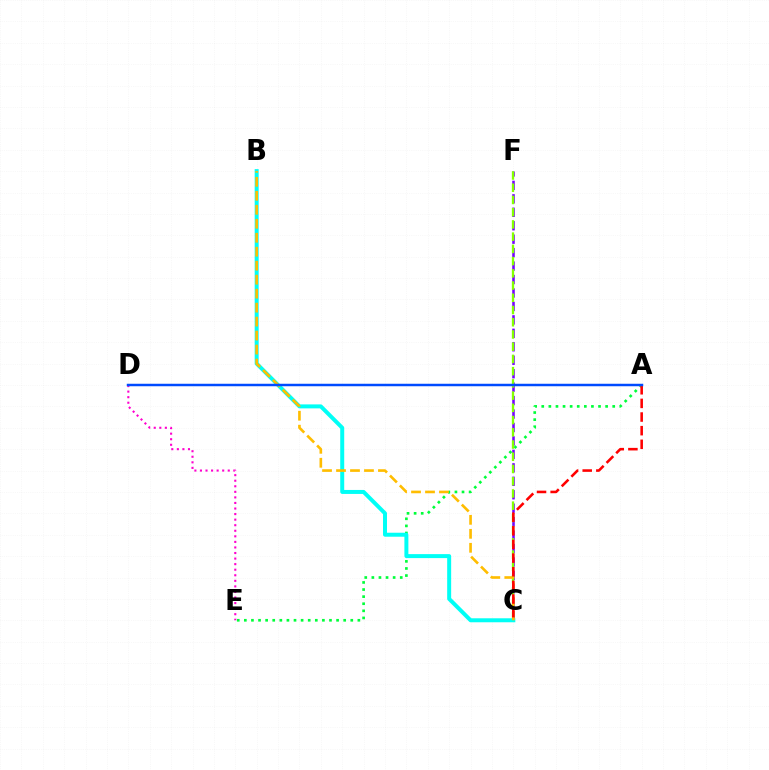{('A', 'E'): [{'color': '#00ff39', 'line_style': 'dotted', 'thickness': 1.93}], ('C', 'F'): [{'color': '#7200ff', 'line_style': 'dashed', 'thickness': 1.83}, {'color': '#84ff00', 'line_style': 'dashed', 'thickness': 1.66}], ('B', 'C'): [{'color': '#00fff6', 'line_style': 'solid', 'thickness': 2.87}, {'color': '#ffbd00', 'line_style': 'dashed', 'thickness': 1.9}], ('D', 'E'): [{'color': '#ff00cf', 'line_style': 'dotted', 'thickness': 1.51}], ('A', 'C'): [{'color': '#ff0000', 'line_style': 'dashed', 'thickness': 1.85}], ('A', 'D'): [{'color': '#004bff', 'line_style': 'solid', 'thickness': 1.78}]}